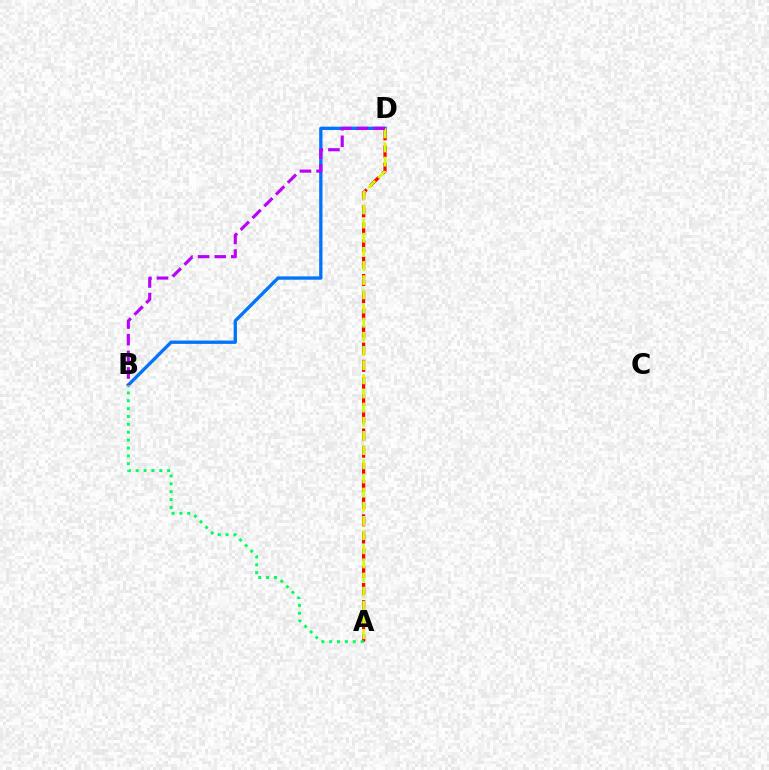{('A', 'D'): [{'color': '#ff0000', 'line_style': 'dashed', 'thickness': 2.33}, {'color': '#d1ff00', 'line_style': 'dashed', 'thickness': 1.92}], ('B', 'D'): [{'color': '#0074ff', 'line_style': 'solid', 'thickness': 2.4}, {'color': '#b900ff', 'line_style': 'dashed', 'thickness': 2.26}], ('A', 'B'): [{'color': '#00ff5c', 'line_style': 'dotted', 'thickness': 2.14}]}